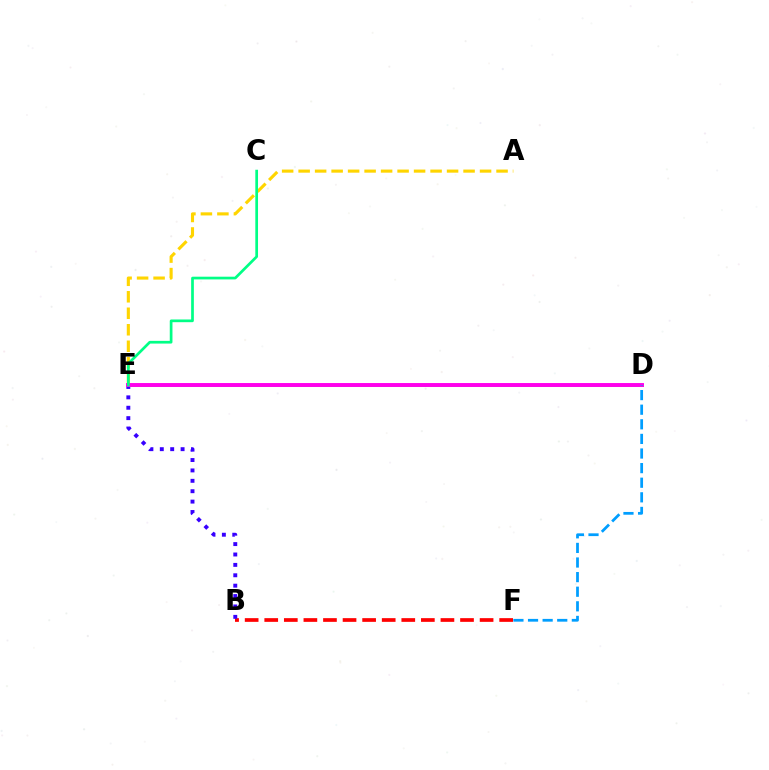{('B', 'F'): [{'color': '#ff0000', 'line_style': 'dashed', 'thickness': 2.66}], ('B', 'E'): [{'color': '#3700ff', 'line_style': 'dotted', 'thickness': 2.82}], ('D', 'E'): [{'color': '#4fff00', 'line_style': 'solid', 'thickness': 1.95}, {'color': '#ff00ed', 'line_style': 'solid', 'thickness': 2.82}], ('A', 'E'): [{'color': '#ffd500', 'line_style': 'dashed', 'thickness': 2.24}], ('C', 'E'): [{'color': '#00ff86', 'line_style': 'solid', 'thickness': 1.95}], ('D', 'F'): [{'color': '#009eff', 'line_style': 'dashed', 'thickness': 1.98}]}